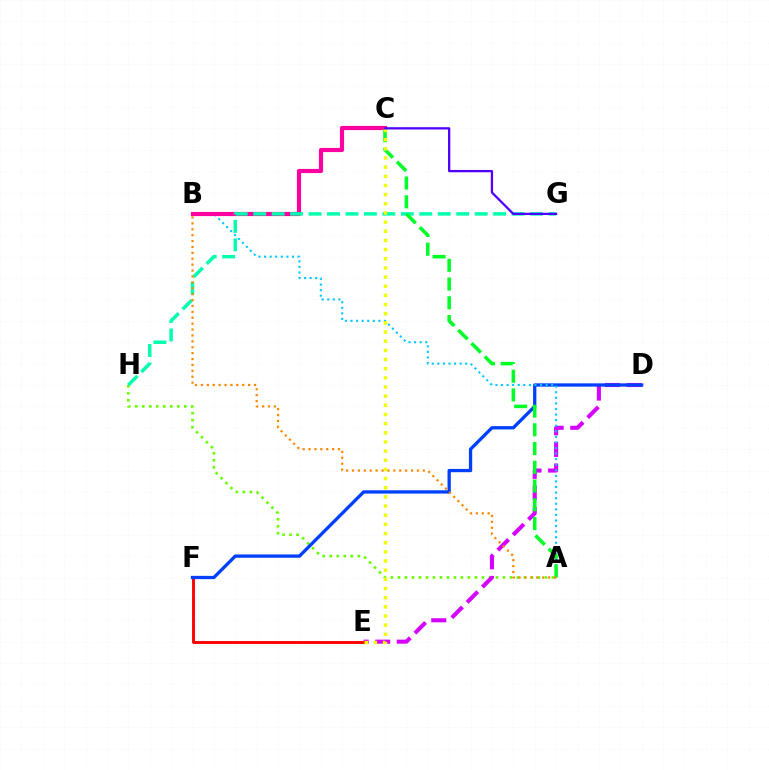{('A', 'H'): [{'color': '#66ff00', 'line_style': 'dotted', 'thickness': 1.9}], ('D', 'E'): [{'color': '#d600ff', 'line_style': 'dashed', 'thickness': 2.94}], ('E', 'F'): [{'color': '#ff0000', 'line_style': 'solid', 'thickness': 2.09}], ('D', 'F'): [{'color': '#003fff', 'line_style': 'solid', 'thickness': 2.36}], ('A', 'B'): [{'color': '#00c7ff', 'line_style': 'dotted', 'thickness': 1.52}, {'color': '#ff8800', 'line_style': 'dotted', 'thickness': 1.6}], ('B', 'C'): [{'color': '#ff00a0', 'line_style': 'solid', 'thickness': 2.99}], ('G', 'H'): [{'color': '#00ffaf', 'line_style': 'dashed', 'thickness': 2.51}], ('A', 'C'): [{'color': '#00ff27', 'line_style': 'dashed', 'thickness': 2.55}], ('C', 'E'): [{'color': '#eeff00', 'line_style': 'dotted', 'thickness': 2.49}], ('C', 'G'): [{'color': '#4f00ff', 'line_style': 'solid', 'thickness': 1.64}]}